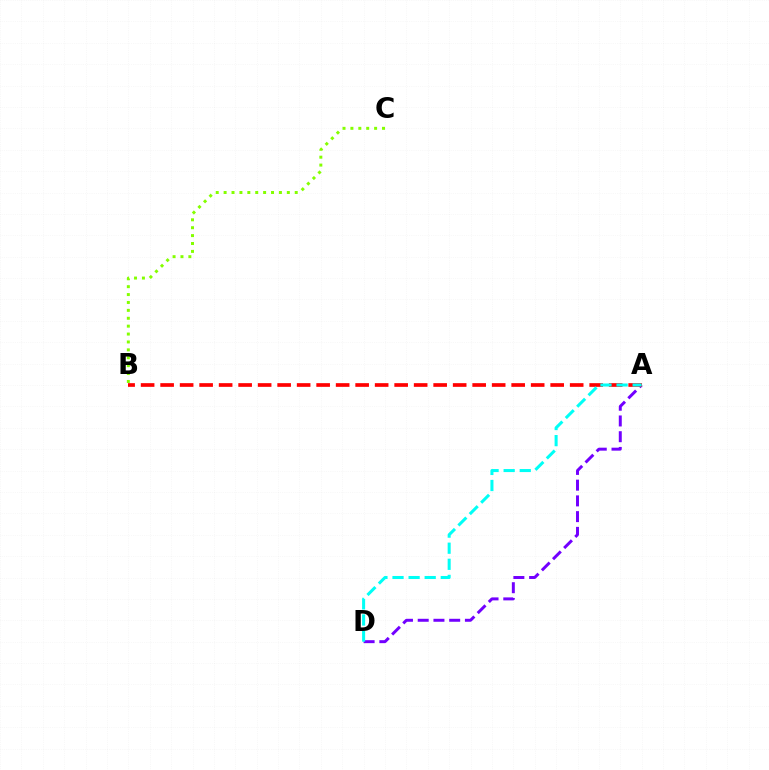{('A', 'D'): [{'color': '#7200ff', 'line_style': 'dashed', 'thickness': 2.14}, {'color': '#00fff6', 'line_style': 'dashed', 'thickness': 2.19}], ('A', 'B'): [{'color': '#ff0000', 'line_style': 'dashed', 'thickness': 2.65}], ('B', 'C'): [{'color': '#84ff00', 'line_style': 'dotted', 'thickness': 2.15}]}